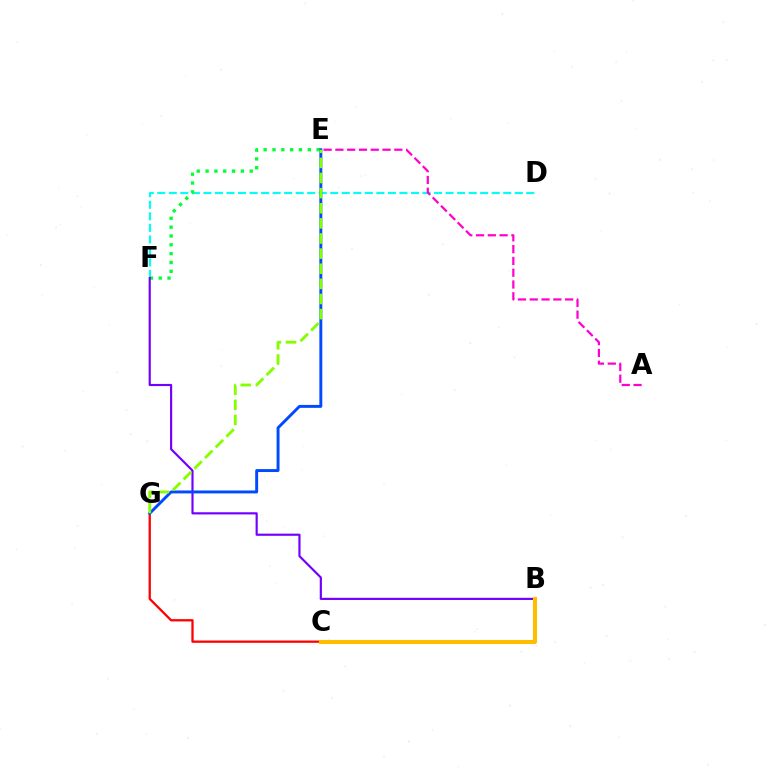{('D', 'F'): [{'color': '#00fff6', 'line_style': 'dashed', 'thickness': 1.57}], ('E', 'F'): [{'color': '#00ff39', 'line_style': 'dotted', 'thickness': 2.4}], ('A', 'E'): [{'color': '#ff00cf', 'line_style': 'dashed', 'thickness': 1.6}], ('B', 'F'): [{'color': '#7200ff', 'line_style': 'solid', 'thickness': 1.56}], ('C', 'G'): [{'color': '#ff0000', 'line_style': 'solid', 'thickness': 1.65}], ('E', 'G'): [{'color': '#004bff', 'line_style': 'solid', 'thickness': 2.11}, {'color': '#84ff00', 'line_style': 'dashed', 'thickness': 2.05}], ('B', 'C'): [{'color': '#ffbd00', 'line_style': 'solid', 'thickness': 2.93}]}